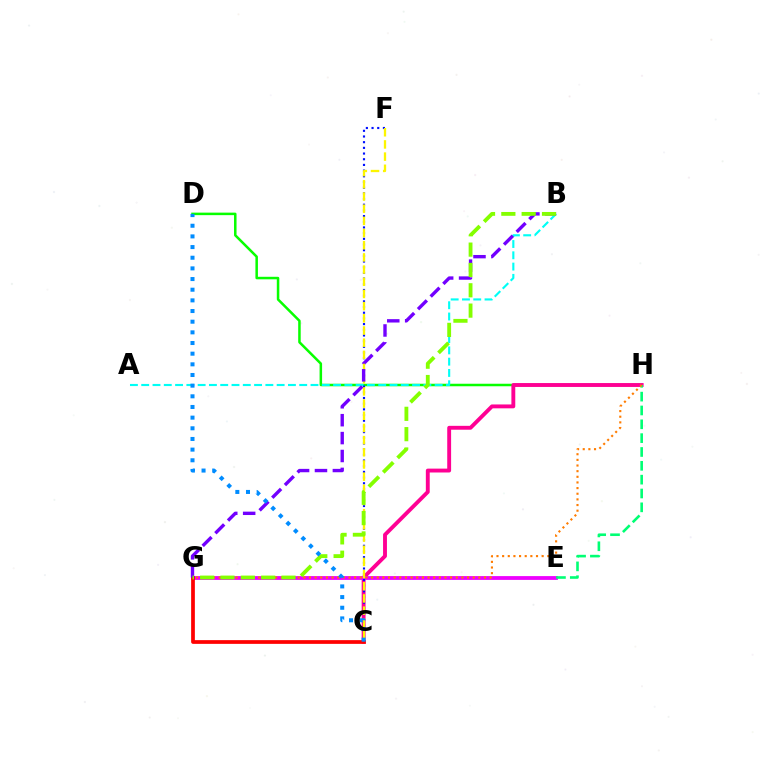{('D', 'H'): [{'color': '#08ff00', 'line_style': 'solid', 'thickness': 1.81}], ('C', 'H'): [{'color': '#ff0094', 'line_style': 'solid', 'thickness': 2.79}], ('E', 'G'): [{'color': '#ee00ff', 'line_style': 'solid', 'thickness': 2.74}], ('A', 'B'): [{'color': '#00fff6', 'line_style': 'dashed', 'thickness': 1.53}], ('E', 'H'): [{'color': '#00ff74', 'line_style': 'dashed', 'thickness': 1.88}], ('C', 'F'): [{'color': '#0010ff', 'line_style': 'dotted', 'thickness': 1.54}, {'color': '#fcf500', 'line_style': 'dashed', 'thickness': 1.65}], ('G', 'H'): [{'color': '#ff7c00', 'line_style': 'dotted', 'thickness': 1.53}], ('C', 'G'): [{'color': '#ff0000', 'line_style': 'solid', 'thickness': 2.68}], ('B', 'G'): [{'color': '#7200ff', 'line_style': 'dashed', 'thickness': 2.43}, {'color': '#84ff00', 'line_style': 'dashed', 'thickness': 2.76}], ('C', 'D'): [{'color': '#008cff', 'line_style': 'dotted', 'thickness': 2.9}]}